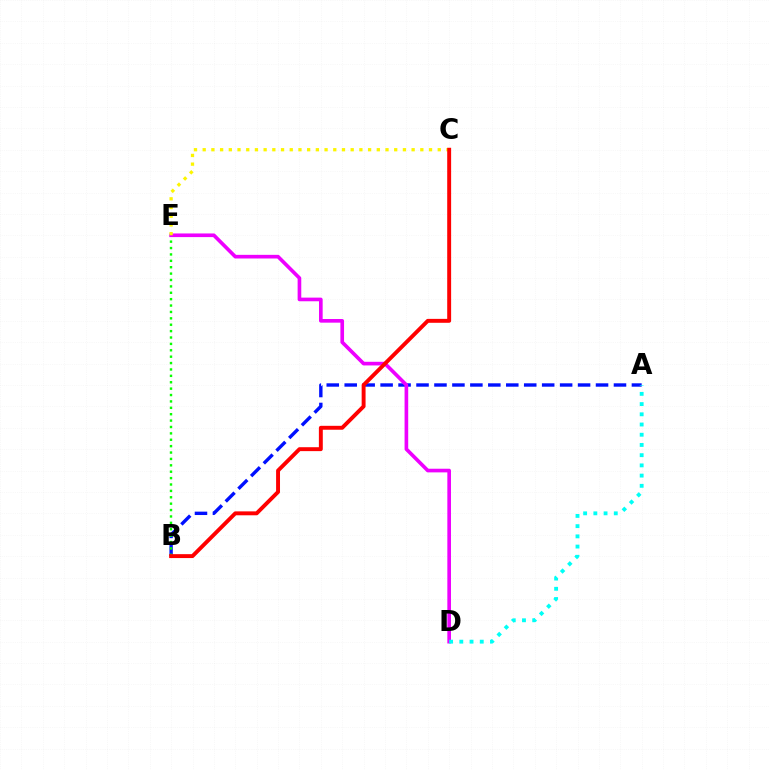{('A', 'B'): [{'color': '#0010ff', 'line_style': 'dashed', 'thickness': 2.44}], ('B', 'E'): [{'color': '#08ff00', 'line_style': 'dotted', 'thickness': 1.74}], ('D', 'E'): [{'color': '#ee00ff', 'line_style': 'solid', 'thickness': 2.63}], ('A', 'D'): [{'color': '#00fff6', 'line_style': 'dotted', 'thickness': 2.78}], ('C', 'E'): [{'color': '#fcf500', 'line_style': 'dotted', 'thickness': 2.37}], ('B', 'C'): [{'color': '#ff0000', 'line_style': 'solid', 'thickness': 2.82}]}